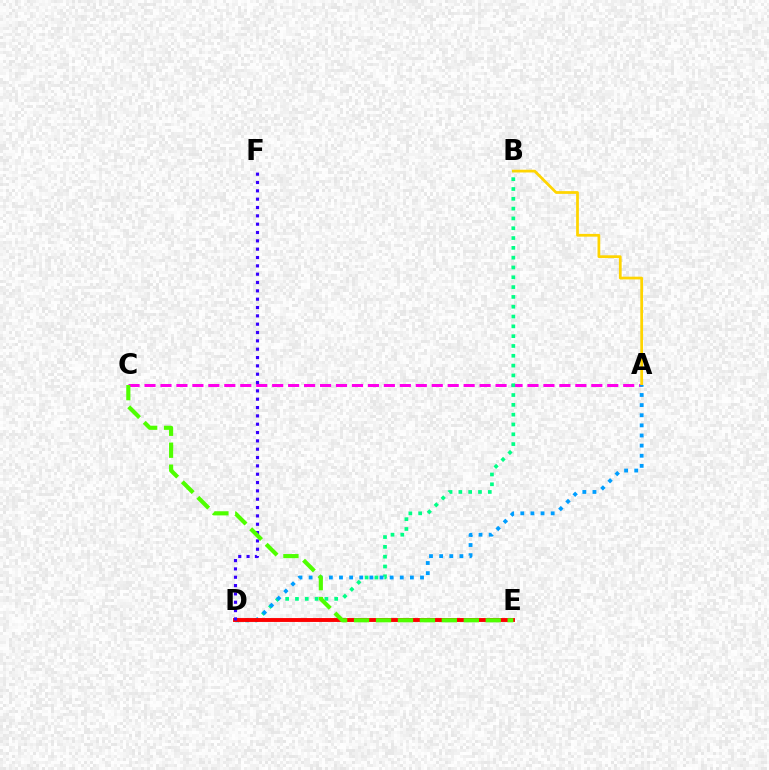{('A', 'C'): [{'color': '#ff00ed', 'line_style': 'dashed', 'thickness': 2.17}], ('A', 'B'): [{'color': '#ffd500', 'line_style': 'solid', 'thickness': 1.98}], ('B', 'D'): [{'color': '#00ff86', 'line_style': 'dotted', 'thickness': 2.67}], ('A', 'D'): [{'color': '#009eff', 'line_style': 'dotted', 'thickness': 2.75}], ('D', 'E'): [{'color': '#ff0000', 'line_style': 'solid', 'thickness': 2.81}], ('D', 'F'): [{'color': '#3700ff', 'line_style': 'dotted', 'thickness': 2.26}], ('C', 'E'): [{'color': '#4fff00', 'line_style': 'dashed', 'thickness': 2.98}]}